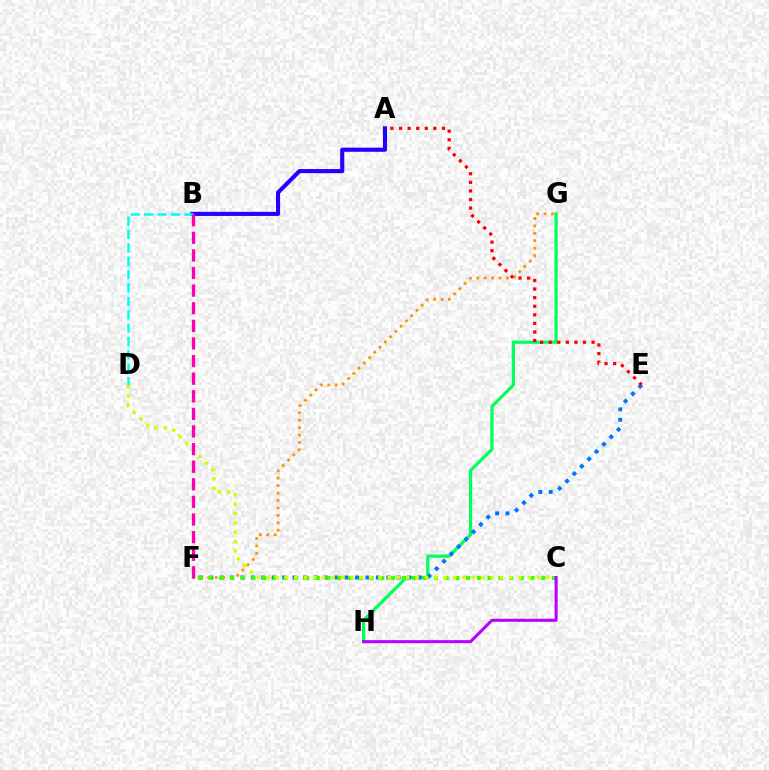{('G', 'H'): [{'color': '#00ff5c', 'line_style': 'solid', 'thickness': 2.3}], ('E', 'F'): [{'color': '#0074ff', 'line_style': 'dotted', 'thickness': 2.83}], ('A', 'B'): [{'color': '#2500ff', 'line_style': 'solid', 'thickness': 2.96}], ('F', 'G'): [{'color': '#ff9400', 'line_style': 'dotted', 'thickness': 2.02}], ('C', 'F'): [{'color': '#3dff00', 'line_style': 'dotted', 'thickness': 2.92}], ('B', 'D'): [{'color': '#00fff6', 'line_style': 'dashed', 'thickness': 1.82}], ('C', 'D'): [{'color': '#d1ff00', 'line_style': 'dotted', 'thickness': 2.54}], ('B', 'F'): [{'color': '#ff00ac', 'line_style': 'dashed', 'thickness': 2.39}], ('C', 'H'): [{'color': '#b900ff', 'line_style': 'solid', 'thickness': 2.19}], ('A', 'E'): [{'color': '#ff0000', 'line_style': 'dotted', 'thickness': 2.33}]}